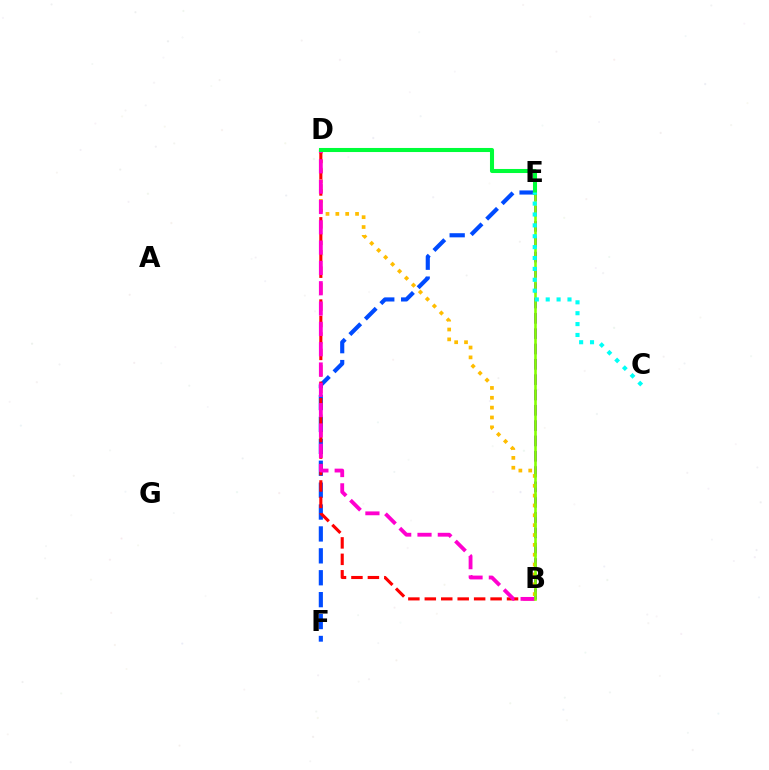{('B', 'E'): [{'color': '#7200ff', 'line_style': 'dashed', 'thickness': 2.08}, {'color': '#84ff00', 'line_style': 'solid', 'thickness': 1.87}], ('B', 'D'): [{'color': '#ffbd00', 'line_style': 'dotted', 'thickness': 2.68}, {'color': '#ff0000', 'line_style': 'dashed', 'thickness': 2.23}, {'color': '#ff00cf', 'line_style': 'dashed', 'thickness': 2.76}], ('E', 'F'): [{'color': '#004bff', 'line_style': 'dashed', 'thickness': 2.98}], ('D', 'E'): [{'color': '#00ff39', 'line_style': 'solid', 'thickness': 2.93}], ('C', 'E'): [{'color': '#00fff6', 'line_style': 'dotted', 'thickness': 2.96}]}